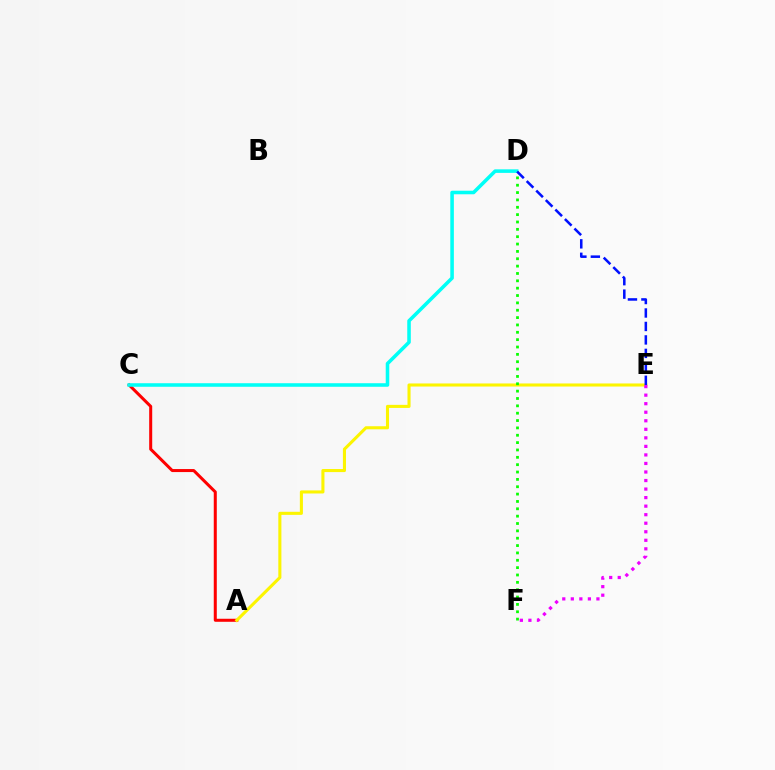{('A', 'C'): [{'color': '#ff0000', 'line_style': 'solid', 'thickness': 2.17}], ('A', 'E'): [{'color': '#fcf500', 'line_style': 'solid', 'thickness': 2.22}], ('D', 'F'): [{'color': '#08ff00', 'line_style': 'dotted', 'thickness': 2.0}], ('E', 'F'): [{'color': '#ee00ff', 'line_style': 'dotted', 'thickness': 2.32}], ('C', 'D'): [{'color': '#00fff6', 'line_style': 'solid', 'thickness': 2.56}], ('D', 'E'): [{'color': '#0010ff', 'line_style': 'dashed', 'thickness': 1.83}]}